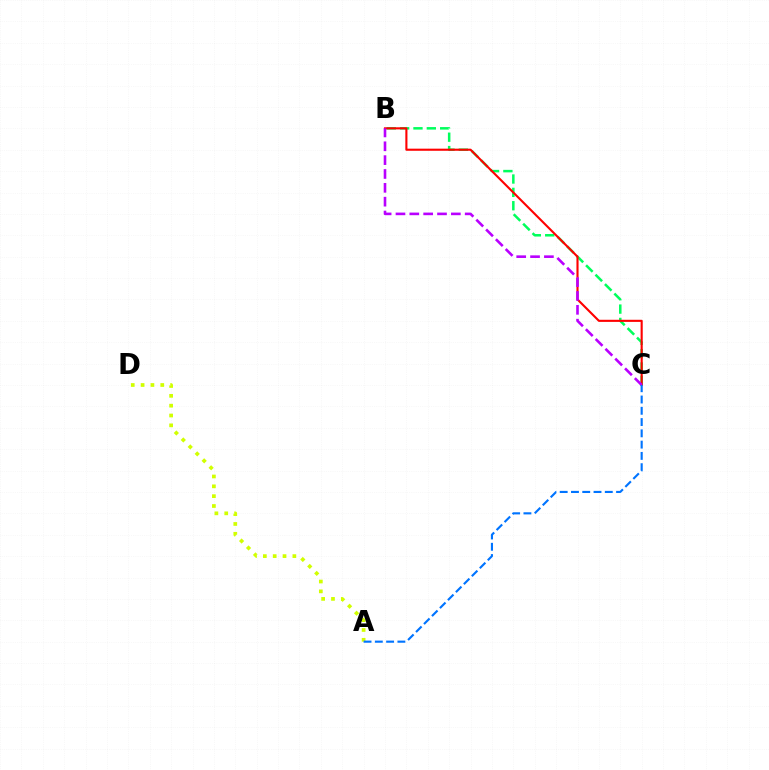{('A', 'D'): [{'color': '#d1ff00', 'line_style': 'dotted', 'thickness': 2.67}], ('B', 'C'): [{'color': '#00ff5c', 'line_style': 'dashed', 'thickness': 1.81}, {'color': '#ff0000', 'line_style': 'solid', 'thickness': 1.52}, {'color': '#b900ff', 'line_style': 'dashed', 'thickness': 1.88}], ('A', 'C'): [{'color': '#0074ff', 'line_style': 'dashed', 'thickness': 1.53}]}